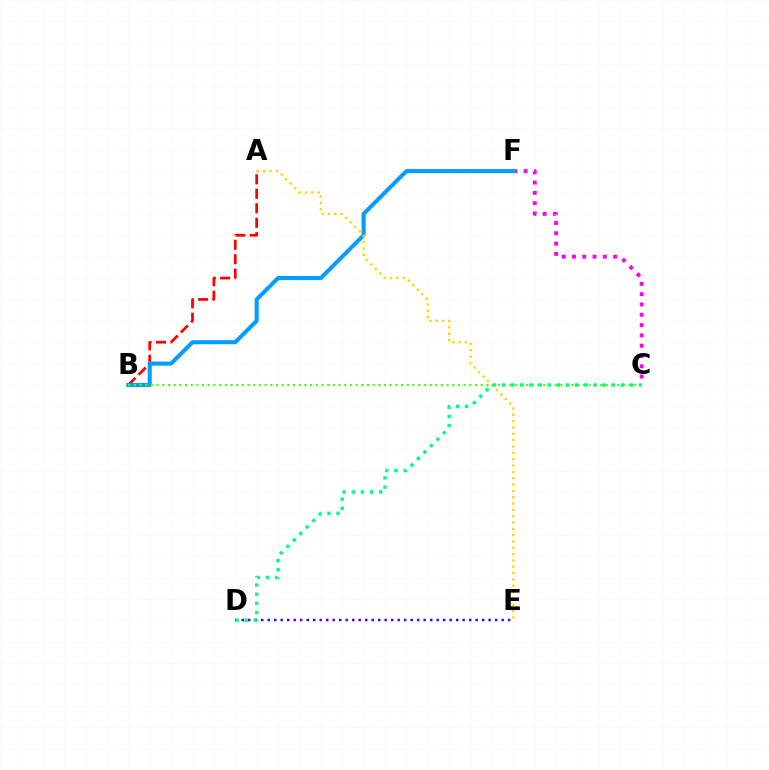{('A', 'B'): [{'color': '#ff0000', 'line_style': 'dashed', 'thickness': 1.97}], ('C', 'F'): [{'color': '#ff00ed', 'line_style': 'dotted', 'thickness': 2.8}], ('D', 'E'): [{'color': '#3700ff', 'line_style': 'dotted', 'thickness': 1.77}], ('B', 'F'): [{'color': '#009eff', 'line_style': 'solid', 'thickness': 2.92}], ('A', 'E'): [{'color': '#ffd500', 'line_style': 'dotted', 'thickness': 1.72}], ('B', 'C'): [{'color': '#4fff00', 'line_style': 'dotted', 'thickness': 1.55}], ('C', 'D'): [{'color': '#00ff86', 'line_style': 'dotted', 'thickness': 2.49}]}